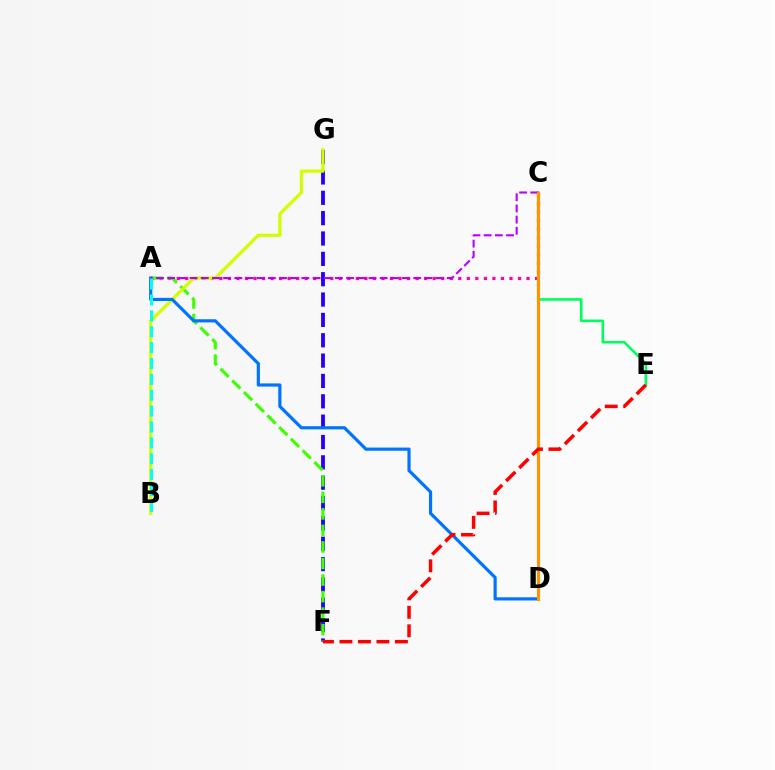{('A', 'C'): [{'color': '#ff00ac', 'line_style': 'dotted', 'thickness': 2.32}, {'color': '#b900ff', 'line_style': 'dashed', 'thickness': 1.52}], ('C', 'E'): [{'color': '#00ff5c', 'line_style': 'solid', 'thickness': 1.87}], ('F', 'G'): [{'color': '#2500ff', 'line_style': 'dashed', 'thickness': 2.76}], ('A', 'F'): [{'color': '#3dff00', 'line_style': 'dashed', 'thickness': 2.25}], ('B', 'G'): [{'color': '#d1ff00', 'line_style': 'solid', 'thickness': 2.35}], ('A', 'D'): [{'color': '#0074ff', 'line_style': 'solid', 'thickness': 2.29}], ('A', 'B'): [{'color': '#00fff6', 'line_style': 'dashed', 'thickness': 2.16}], ('C', 'D'): [{'color': '#ff9400', 'line_style': 'solid', 'thickness': 2.25}], ('E', 'F'): [{'color': '#ff0000', 'line_style': 'dashed', 'thickness': 2.51}]}